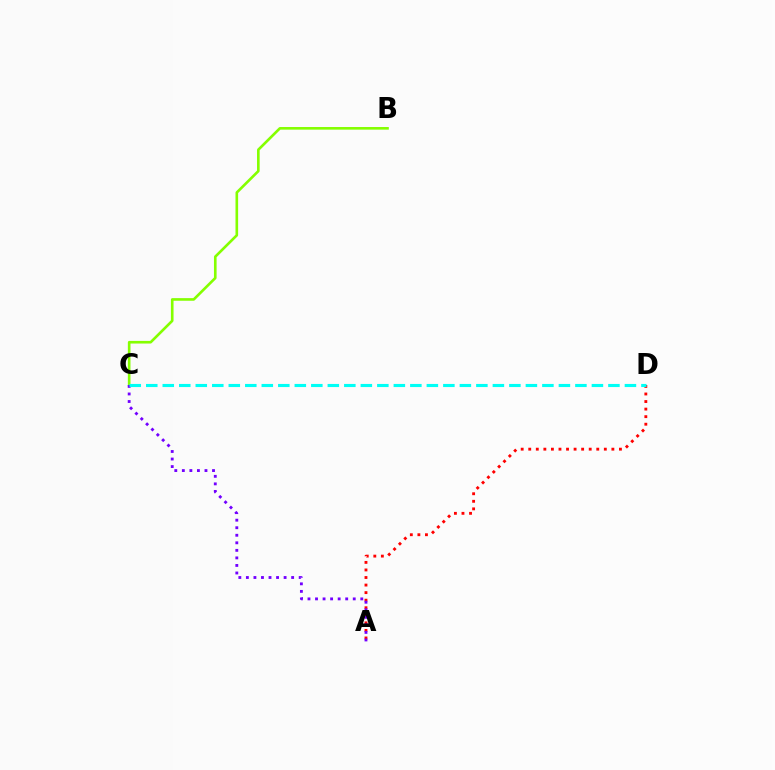{('A', 'D'): [{'color': '#ff0000', 'line_style': 'dotted', 'thickness': 2.05}], ('B', 'C'): [{'color': '#84ff00', 'line_style': 'solid', 'thickness': 1.89}], ('A', 'C'): [{'color': '#7200ff', 'line_style': 'dotted', 'thickness': 2.05}], ('C', 'D'): [{'color': '#00fff6', 'line_style': 'dashed', 'thickness': 2.24}]}